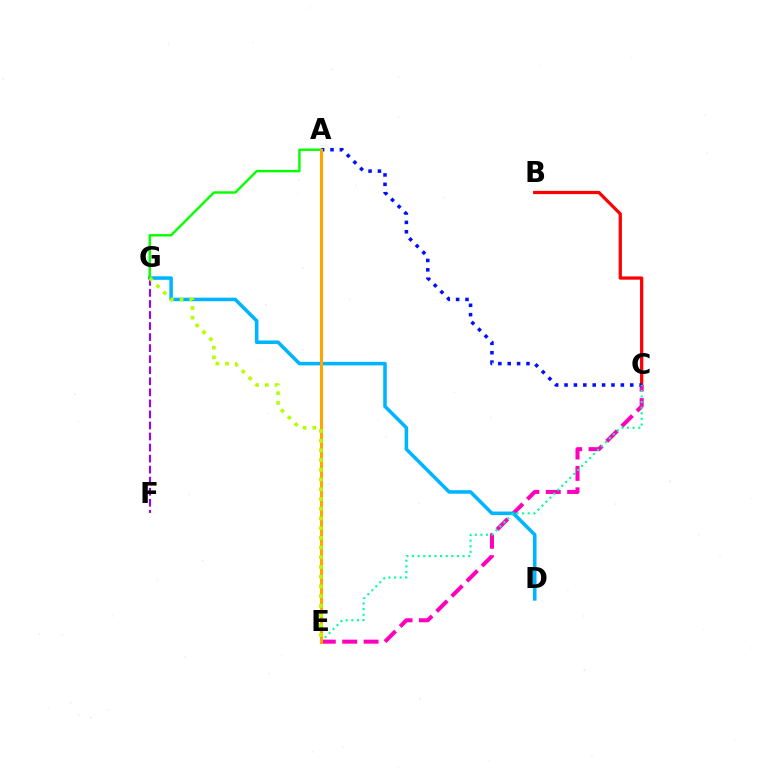{('B', 'C'): [{'color': '#ff0000', 'line_style': 'solid', 'thickness': 2.34}], ('C', 'E'): [{'color': '#ff00bd', 'line_style': 'dashed', 'thickness': 2.91}, {'color': '#00ff9d', 'line_style': 'dotted', 'thickness': 1.53}], ('A', 'C'): [{'color': '#0010ff', 'line_style': 'dotted', 'thickness': 2.55}], ('D', 'G'): [{'color': '#00b5ff', 'line_style': 'solid', 'thickness': 2.56}], ('A', 'G'): [{'color': '#08ff00', 'line_style': 'solid', 'thickness': 1.75}], ('A', 'E'): [{'color': '#ffa500', 'line_style': 'solid', 'thickness': 2.22}], ('F', 'G'): [{'color': '#9b00ff', 'line_style': 'dashed', 'thickness': 1.5}], ('E', 'G'): [{'color': '#b3ff00', 'line_style': 'dotted', 'thickness': 2.64}]}